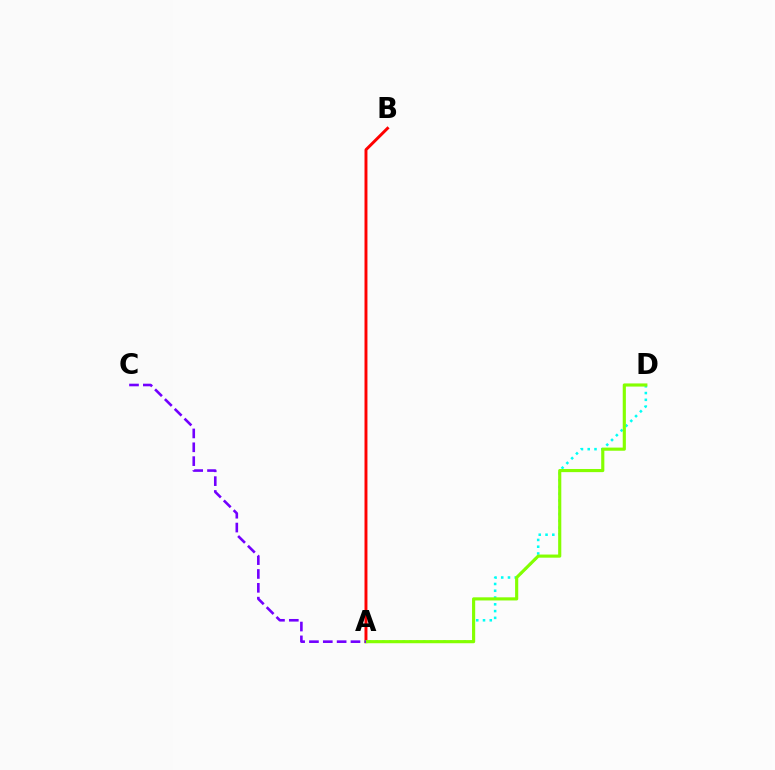{('A', 'D'): [{'color': '#00fff6', 'line_style': 'dotted', 'thickness': 1.84}, {'color': '#84ff00', 'line_style': 'solid', 'thickness': 2.26}], ('A', 'B'): [{'color': '#ff0000', 'line_style': 'solid', 'thickness': 2.11}], ('A', 'C'): [{'color': '#7200ff', 'line_style': 'dashed', 'thickness': 1.88}]}